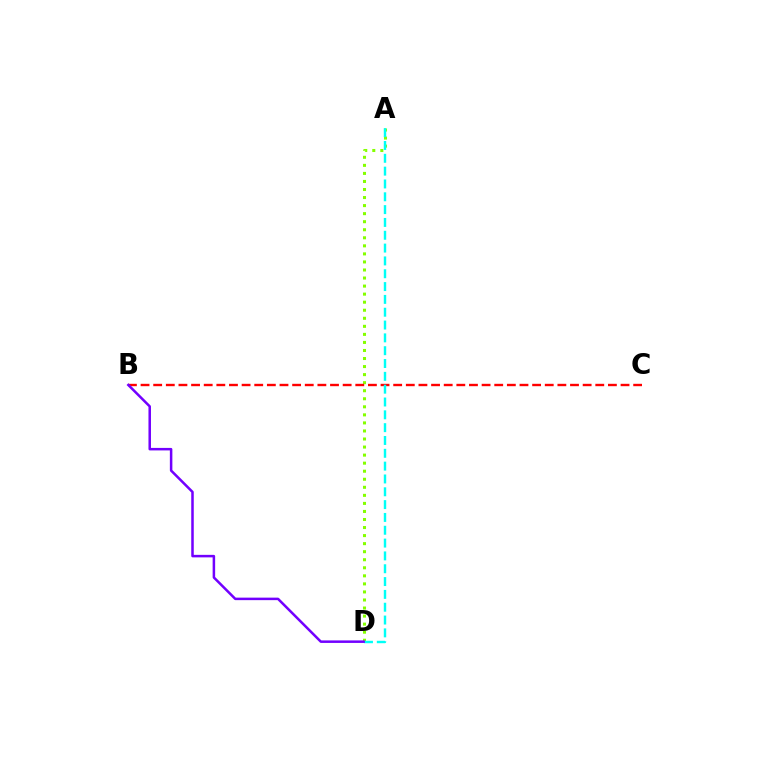{('A', 'D'): [{'color': '#84ff00', 'line_style': 'dotted', 'thickness': 2.19}, {'color': '#00fff6', 'line_style': 'dashed', 'thickness': 1.74}], ('B', 'C'): [{'color': '#ff0000', 'line_style': 'dashed', 'thickness': 1.72}], ('B', 'D'): [{'color': '#7200ff', 'line_style': 'solid', 'thickness': 1.81}]}